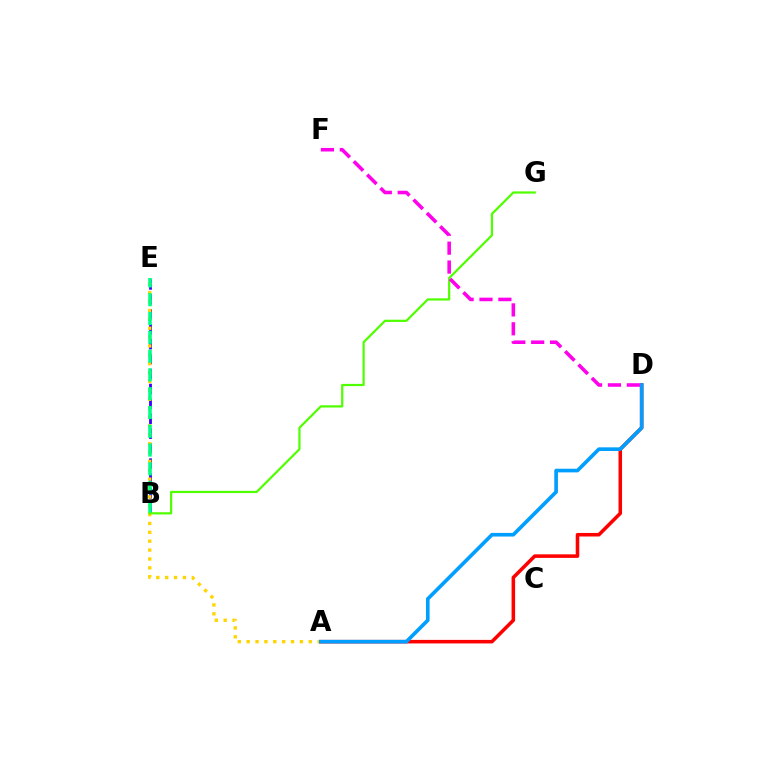{('B', 'E'): [{'color': '#3700ff', 'line_style': 'dashed', 'thickness': 2.03}, {'color': '#00ff86', 'line_style': 'dashed', 'thickness': 2.55}], ('A', 'E'): [{'color': '#ffd500', 'line_style': 'dotted', 'thickness': 2.41}], ('A', 'D'): [{'color': '#ff0000', 'line_style': 'solid', 'thickness': 2.55}, {'color': '#009eff', 'line_style': 'solid', 'thickness': 2.62}], ('B', 'G'): [{'color': '#4fff00', 'line_style': 'solid', 'thickness': 1.6}], ('D', 'F'): [{'color': '#ff00ed', 'line_style': 'dashed', 'thickness': 2.57}]}